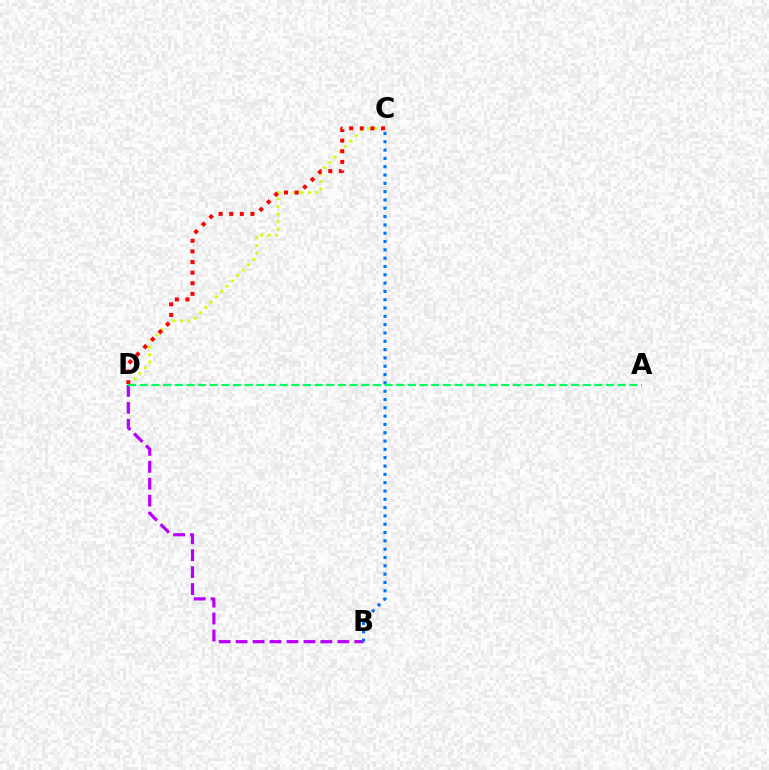{('C', 'D'): [{'color': '#d1ff00', 'line_style': 'dotted', 'thickness': 2.05}, {'color': '#ff0000', 'line_style': 'dotted', 'thickness': 2.88}], ('B', 'D'): [{'color': '#b900ff', 'line_style': 'dashed', 'thickness': 2.3}], ('B', 'C'): [{'color': '#0074ff', 'line_style': 'dotted', 'thickness': 2.26}], ('A', 'D'): [{'color': '#00ff5c', 'line_style': 'dashed', 'thickness': 1.58}]}